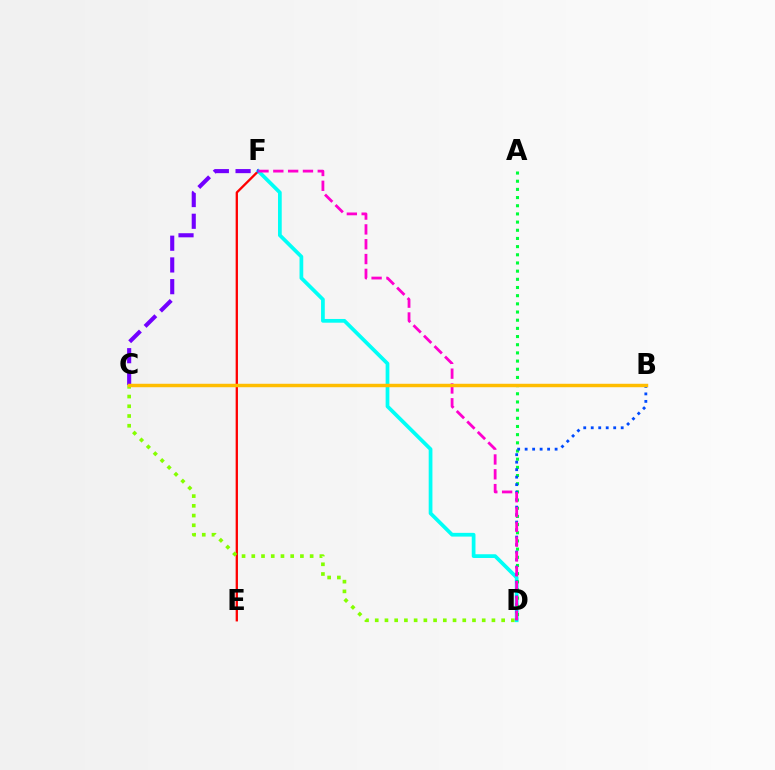{('E', 'F'): [{'color': '#ff0000', 'line_style': 'solid', 'thickness': 1.66}], ('C', 'D'): [{'color': '#84ff00', 'line_style': 'dotted', 'thickness': 2.64}], ('D', 'F'): [{'color': '#00fff6', 'line_style': 'solid', 'thickness': 2.69}, {'color': '#ff00cf', 'line_style': 'dashed', 'thickness': 2.01}], ('A', 'D'): [{'color': '#00ff39', 'line_style': 'dotted', 'thickness': 2.22}], ('B', 'D'): [{'color': '#004bff', 'line_style': 'dotted', 'thickness': 2.04}], ('C', 'F'): [{'color': '#7200ff', 'line_style': 'dashed', 'thickness': 2.95}], ('B', 'C'): [{'color': '#ffbd00', 'line_style': 'solid', 'thickness': 2.49}]}